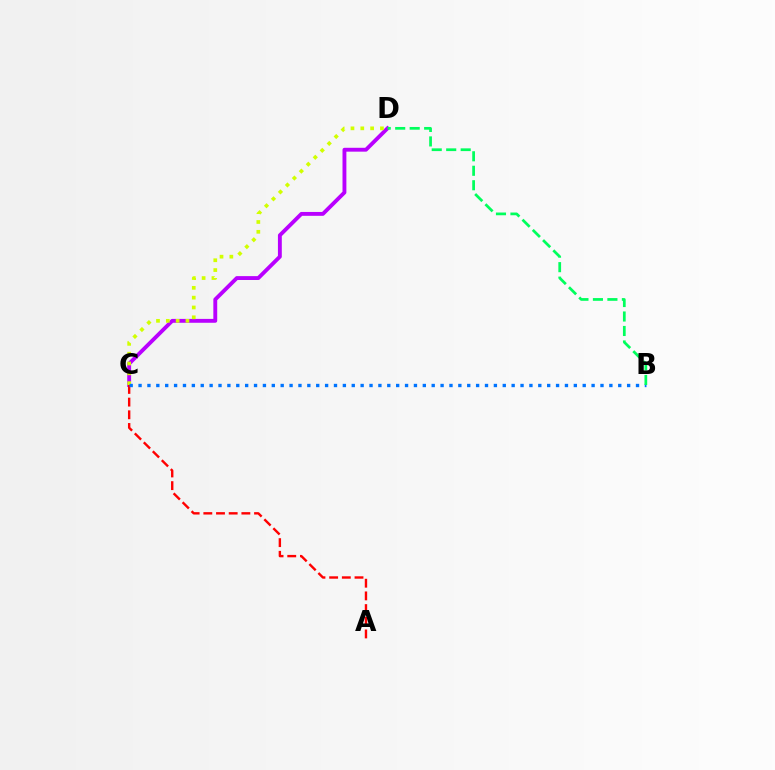{('C', 'D'): [{'color': '#b900ff', 'line_style': 'solid', 'thickness': 2.79}, {'color': '#d1ff00', 'line_style': 'dotted', 'thickness': 2.67}], ('A', 'C'): [{'color': '#ff0000', 'line_style': 'dashed', 'thickness': 1.72}], ('B', 'C'): [{'color': '#0074ff', 'line_style': 'dotted', 'thickness': 2.41}], ('B', 'D'): [{'color': '#00ff5c', 'line_style': 'dashed', 'thickness': 1.97}]}